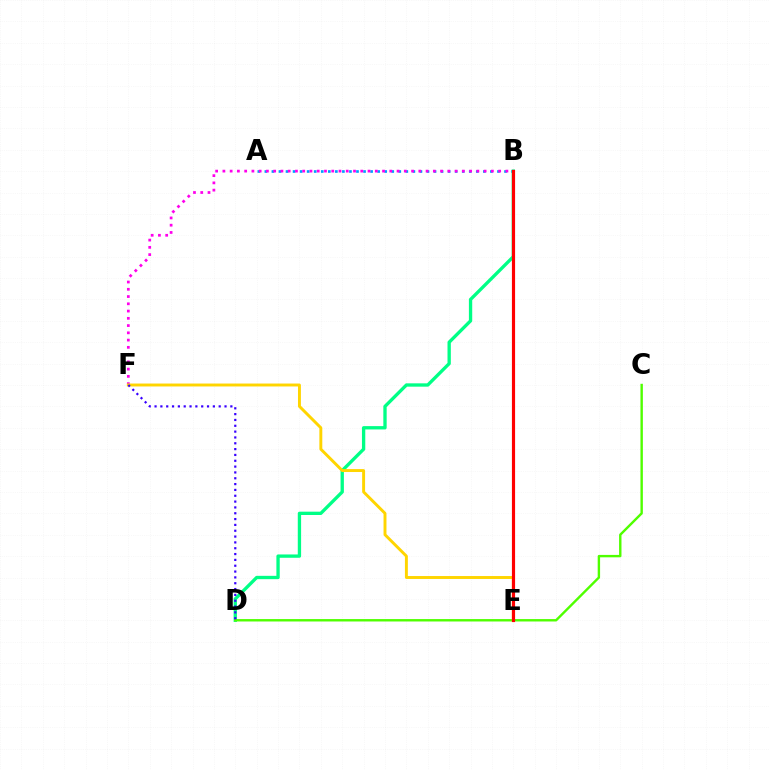{('A', 'B'): [{'color': '#009eff', 'line_style': 'dotted', 'thickness': 1.91}], ('B', 'D'): [{'color': '#00ff86', 'line_style': 'solid', 'thickness': 2.39}], ('C', 'D'): [{'color': '#4fff00', 'line_style': 'solid', 'thickness': 1.73}], ('B', 'F'): [{'color': '#ff00ed', 'line_style': 'dotted', 'thickness': 1.97}], ('E', 'F'): [{'color': '#ffd500', 'line_style': 'solid', 'thickness': 2.11}], ('D', 'F'): [{'color': '#3700ff', 'line_style': 'dotted', 'thickness': 1.58}], ('B', 'E'): [{'color': '#ff0000', 'line_style': 'solid', 'thickness': 2.28}]}